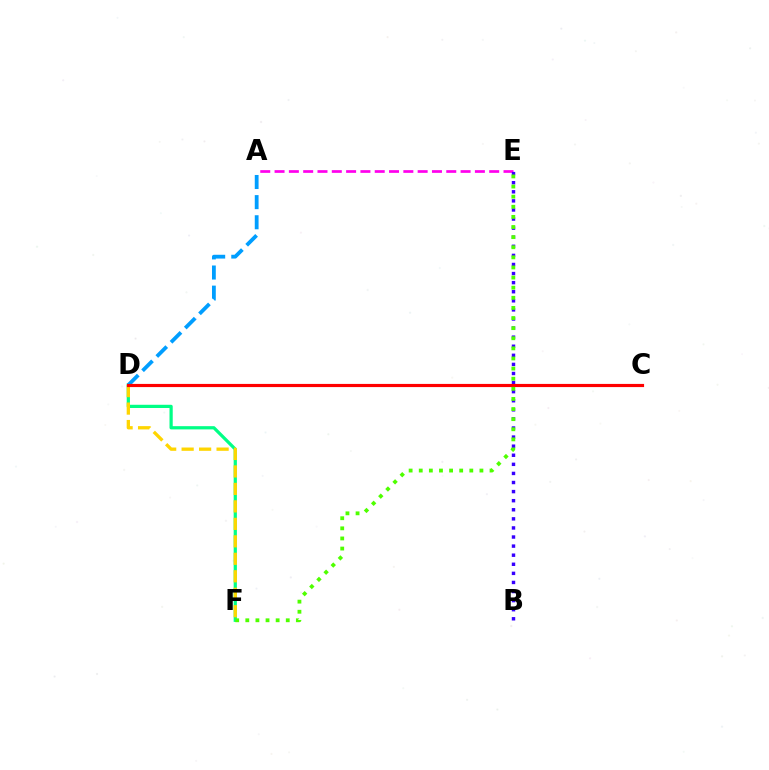{('A', 'E'): [{'color': '#ff00ed', 'line_style': 'dashed', 'thickness': 1.94}], ('B', 'E'): [{'color': '#3700ff', 'line_style': 'dotted', 'thickness': 2.47}], ('D', 'F'): [{'color': '#00ff86', 'line_style': 'solid', 'thickness': 2.32}, {'color': '#ffd500', 'line_style': 'dashed', 'thickness': 2.37}], ('A', 'D'): [{'color': '#009eff', 'line_style': 'dashed', 'thickness': 2.73}], ('C', 'D'): [{'color': '#ff0000', 'line_style': 'solid', 'thickness': 2.28}], ('E', 'F'): [{'color': '#4fff00', 'line_style': 'dotted', 'thickness': 2.75}]}